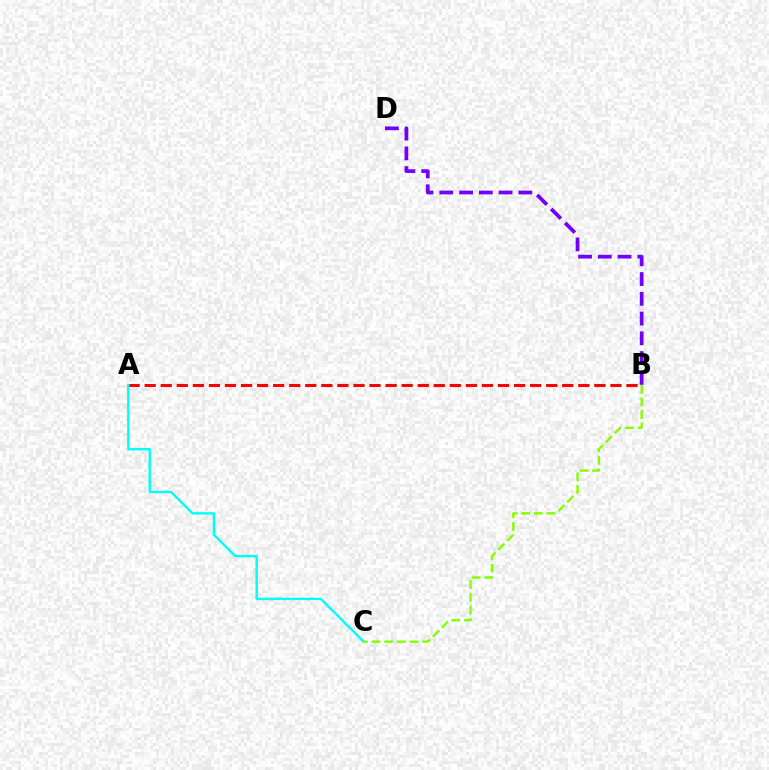{('A', 'B'): [{'color': '#ff0000', 'line_style': 'dashed', 'thickness': 2.18}], ('A', 'C'): [{'color': '#00fff6', 'line_style': 'solid', 'thickness': 1.73}], ('B', 'D'): [{'color': '#7200ff', 'line_style': 'dashed', 'thickness': 2.68}], ('B', 'C'): [{'color': '#84ff00', 'line_style': 'dashed', 'thickness': 1.72}]}